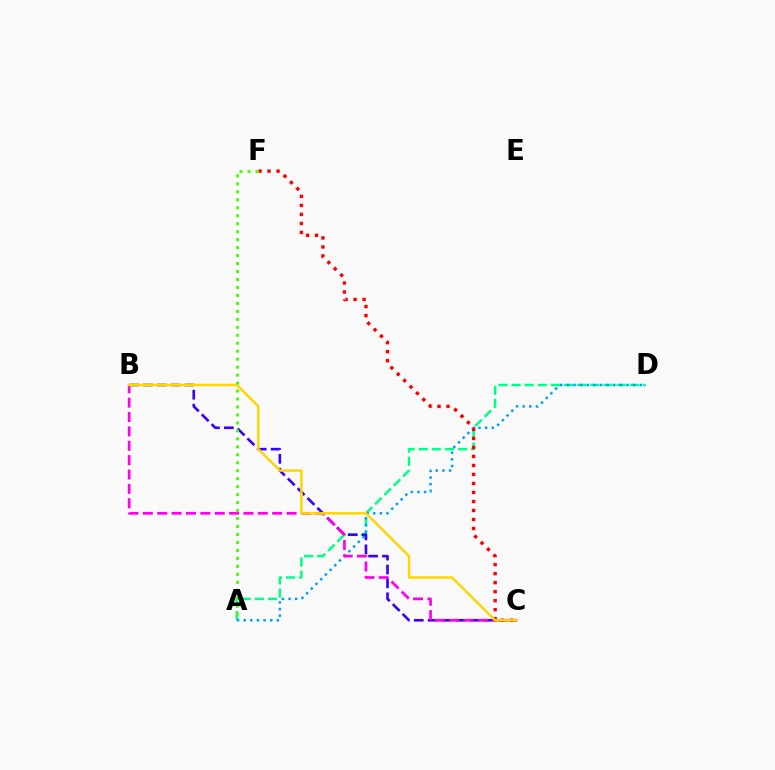{('A', 'D'): [{'color': '#00ff86', 'line_style': 'dashed', 'thickness': 1.78}, {'color': '#009eff', 'line_style': 'dotted', 'thickness': 1.8}], ('B', 'C'): [{'color': '#3700ff', 'line_style': 'dashed', 'thickness': 1.89}, {'color': '#ff00ed', 'line_style': 'dashed', 'thickness': 1.95}, {'color': '#ffd500', 'line_style': 'solid', 'thickness': 1.79}], ('C', 'F'): [{'color': '#ff0000', 'line_style': 'dotted', 'thickness': 2.45}], ('A', 'F'): [{'color': '#4fff00', 'line_style': 'dotted', 'thickness': 2.17}]}